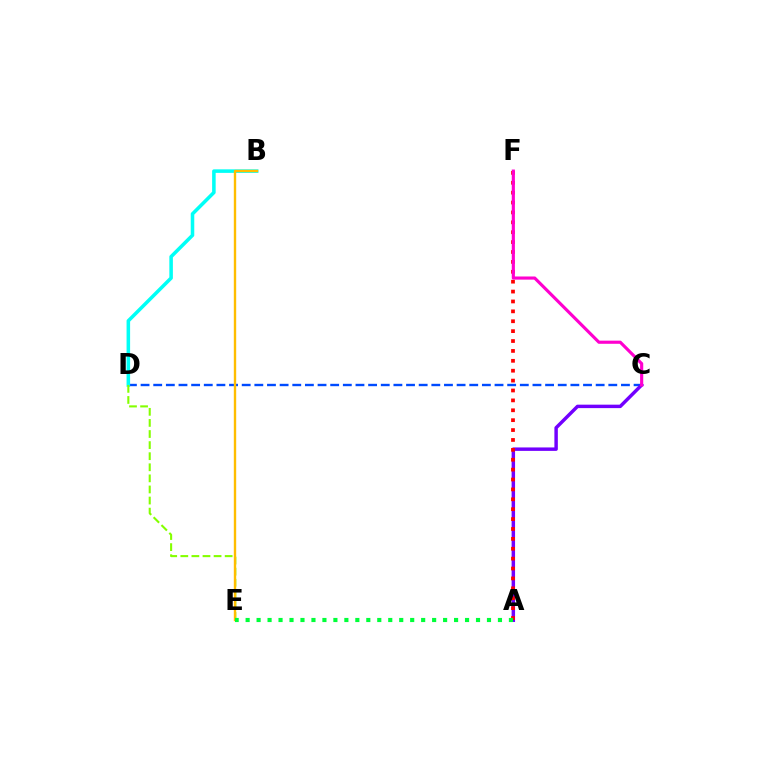{('C', 'D'): [{'color': '#004bff', 'line_style': 'dashed', 'thickness': 1.72}], ('A', 'C'): [{'color': '#7200ff', 'line_style': 'solid', 'thickness': 2.48}], ('B', 'D'): [{'color': '#00fff6', 'line_style': 'solid', 'thickness': 2.55}], ('D', 'E'): [{'color': '#84ff00', 'line_style': 'dashed', 'thickness': 1.51}], ('A', 'F'): [{'color': '#ff0000', 'line_style': 'dotted', 'thickness': 2.69}], ('C', 'F'): [{'color': '#ff00cf', 'line_style': 'solid', 'thickness': 2.26}], ('B', 'E'): [{'color': '#ffbd00', 'line_style': 'solid', 'thickness': 1.72}], ('A', 'E'): [{'color': '#00ff39', 'line_style': 'dotted', 'thickness': 2.98}]}